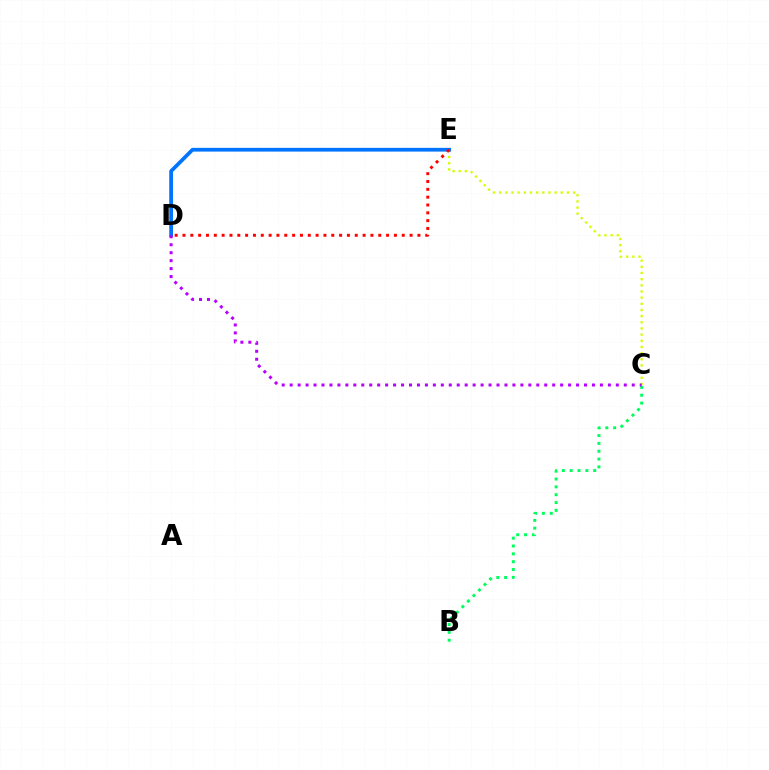{('B', 'C'): [{'color': '#00ff5c', 'line_style': 'dotted', 'thickness': 2.13}], ('C', 'E'): [{'color': '#d1ff00', 'line_style': 'dotted', 'thickness': 1.67}], ('D', 'E'): [{'color': '#0074ff', 'line_style': 'solid', 'thickness': 2.7}, {'color': '#ff0000', 'line_style': 'dotted', 'thickness': 2.13}], ('C', 'D'): [{'color': '#b900ff', 'line_style': 'dotted', 'thickness': 2.16}]}